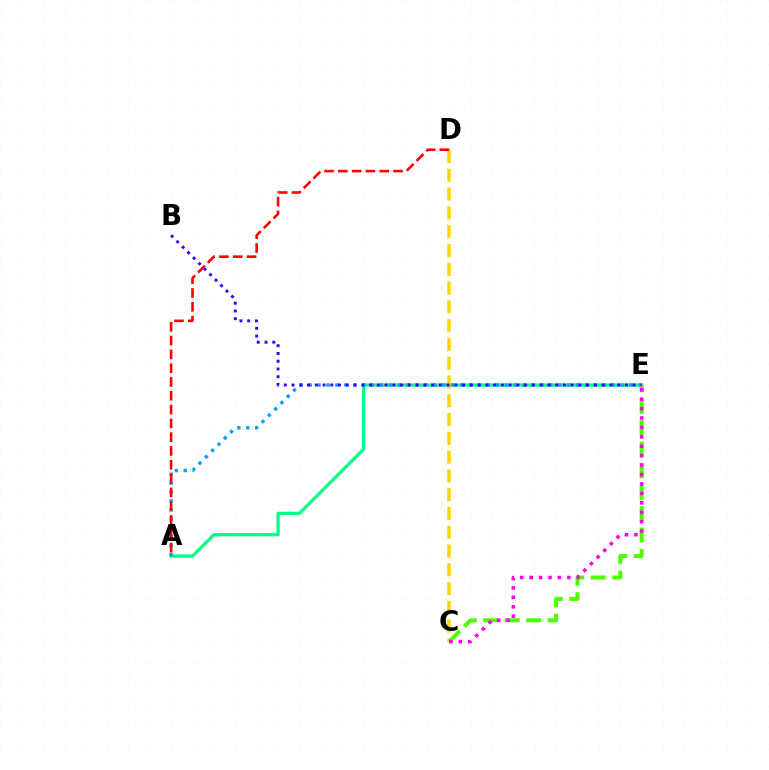{('A', 'E'): [{'color': '#00ff86', 'line_style': 'solid', 'thickness': 2.35}, {'color': '#009eff', 'line_style': 'dotted', 'thickness': 2.42}], ('C', 'D'): [{'color': '#ffd500', 'line_style': 'dashed', 'thickness': 2.55}], ('C', 'E'): [{'color': '#4fff00', 'line_style': 'dashed', 'thickness': 2.92}, {'color': '#ff00ed', 'line_style': 'dotted', 'thickness': 2.56}], ('B', 'E'): [{'color': '#3700ff', 'line_style': 'dotted', 'thickness': 2.11}], ('A', 'D'): [{'color': '#ff0000', 'line_style': 'dashed', 'thickness': 1.87}]}